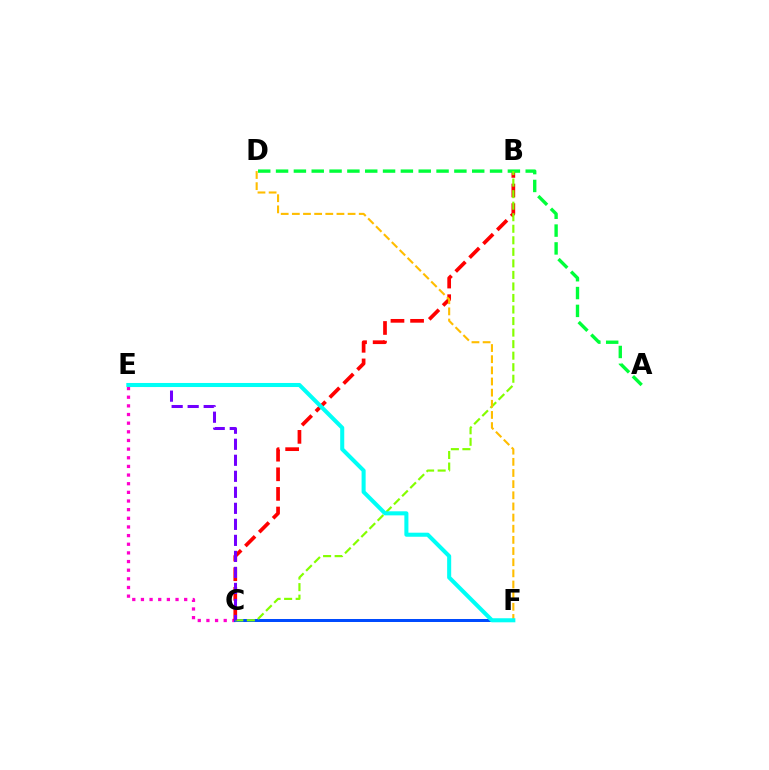{('C', 'E'): [{'color': '#ff00cf', 'line_style': 'dotted', 'thickness': 2.35}, {'color': '#7200ff', 'line_style': 'dashed', 'thickness': 2.18}], ('B', 'C'): [{'color': '#ff0000', 'line_style': 'dashed', 'thickness': 2.66}, {'color': '#84ff00', 'line_style': 'dashed', 'thickness': 1.57}], ('C', 'F'): [{'color': '#004bff', 'line_style': 'solid', 'thickness': 2.15}], ('A', 'D'): [{'color': '#00ff39', 'line_style': 'dashed', 'thickness': 2.42}], ('D', 'F'): [{'color': '#ffbd00', 'line_style': 'dashed', 'thickness': 1.51}], ('E', 'F'): [{'color': '#00fff6', 'line_style': 'solid', 'thickness': 2.92}]}